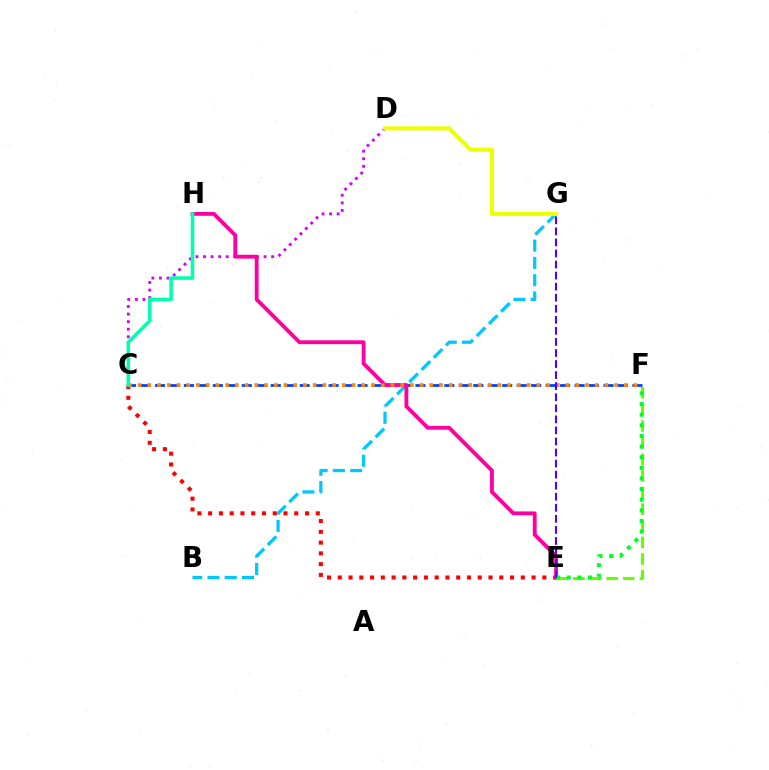{('B', 'G'): [{'color': '#00c7ff', 'line_style': 'dashed', 'thickness': 2.35}], ('E', 'F'): [{'color': '#66ff00', 'line_style': 'dashed', 'thickness': 2.26}, {'color': '#00ff27', 'line_style': 'dotted', 'thickness': 2.89}], ('C', 'F'): [{'color': '#003fff', 'line_style': 'dashed', 'thickness': 1.97}, {'color': '#ff8800', 'line_style': 'dotted', 'thickness': 2.64}], ('C', 'E'): [{'color': '#ff0000', 'line_style': 'dotted', 'thickness': 2.93}], ('C', 'D'): [{'color': '#d600ff', 'line_style': 'dotted', 'thickness': 2.06}], ('D', 'G'): [{'color': '#eeff00', 'line_style': 'solid', 'thickness': 2.91}], ('E', 'H'): [{'color': '#ff00a0', 'line_style': 'solid', 'thickness': 2.76}], ('E', 'G'): [{'color': '#4f00ff', 'line_style': 'dashed', 'thickness': 1.5}], ('C', 'H'): [{'color': '#00ffaf', 'line_style': 'solid', 'thickness': 2.55}]}